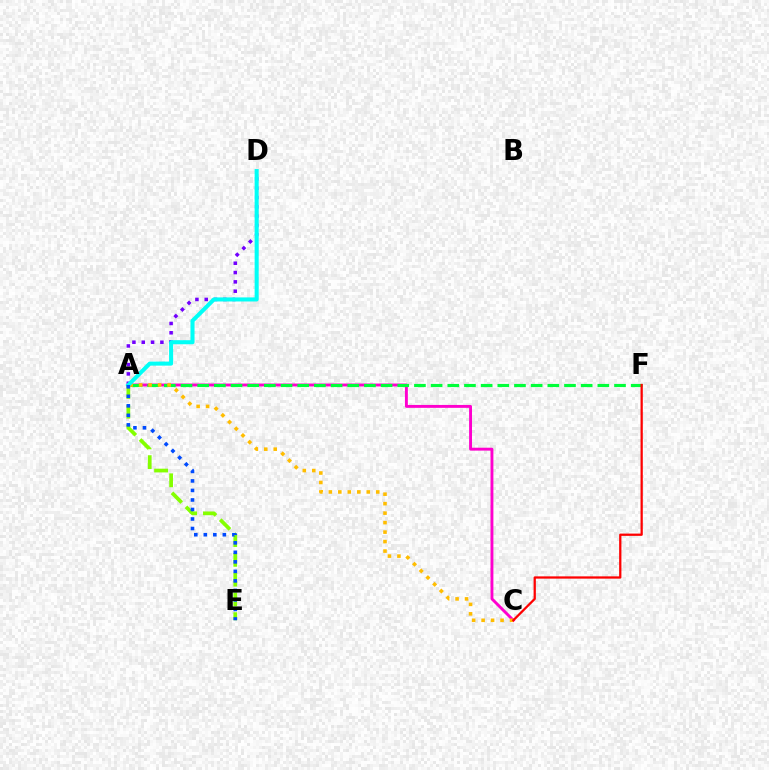{('A', 'D'): [{'color': '#7200ff', 'line_style': 'dotted', 'thickness': 2.53}, {'color': '#00fff6', 'line_style': 'solid', 'thickness': 2.92}], ('A', 'C'): [{'color': '#ff00cf', 'line_style': 'solid', 'thickness': 2.09}, {'color': '#ffbd00', 'line_style': 'dotted', 'thickness': 2.58}], ('A', 'E'): [{'color': '#84ff00', 'line_style': 'dashed', 'thickness': 2.69}, {'color': '#004bff', 'line_style': 'dotted', 'thickness': 2.59}], ('A', 'F'): [{'color': '#00ff39', 'line_style': 'dashed', 'thickness': 2.27}], ('C', 'F'): [{'color': '#ff0000', 'line_style': 'solid', 'thickness': 1.63}]}